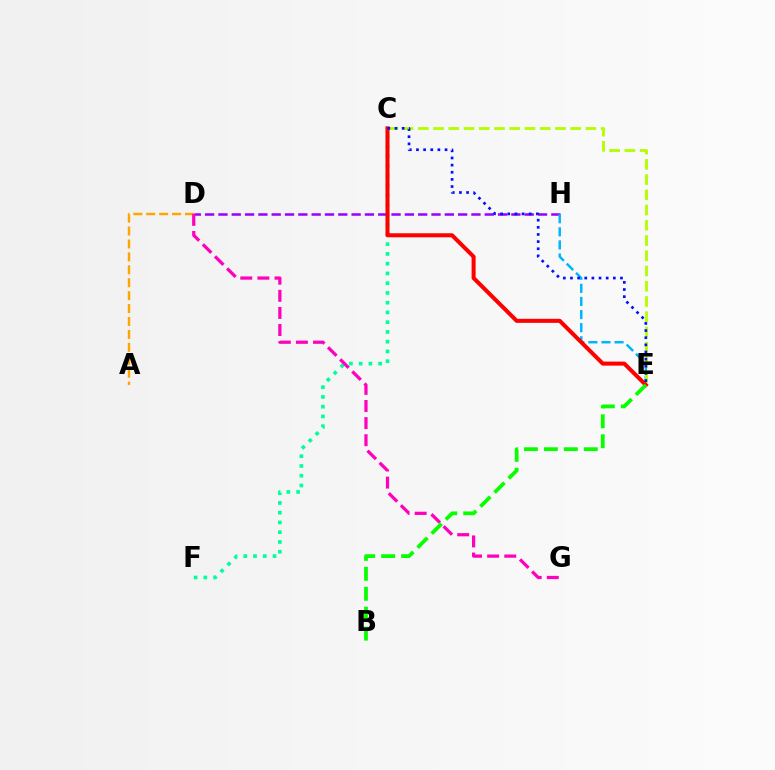{('C', 'F'): [{'color': '#00ff9d', 'line_style': 'dotted', 'thickness': 2.65}], ('A', 'D'): [{'color': '#ffa500', 'line_style': 'dashed', 'thickness': 1.76}], ('D', 'H'): [{'color': '#9b00ff', 'line_style': 'dashed', 'thickness': 1.81}], ('E', 'H'): [{'color': '#00b5ff', 'line_style': 'dashed', 'thickness': 1.78}], ('D', 'G'): [{'color': '#ff00bd', 'line_style': 'dashed', 'thickness': 2.32}], ('C', 'E'): [{'color': '#b3ff00', 'line_style': 'dashed', 'thickness': 2.07}, {'color': '#ff0000', 'line_style': 'solid', 'thickness': 2.9}, {'color': '#0010ff', 'line_style': 'dotted', 'thickness': 1.94}], ('B', 'E'): [{'color': '#08ff00', 'line_style': 'dashed', 'thickness': 2.71}]}